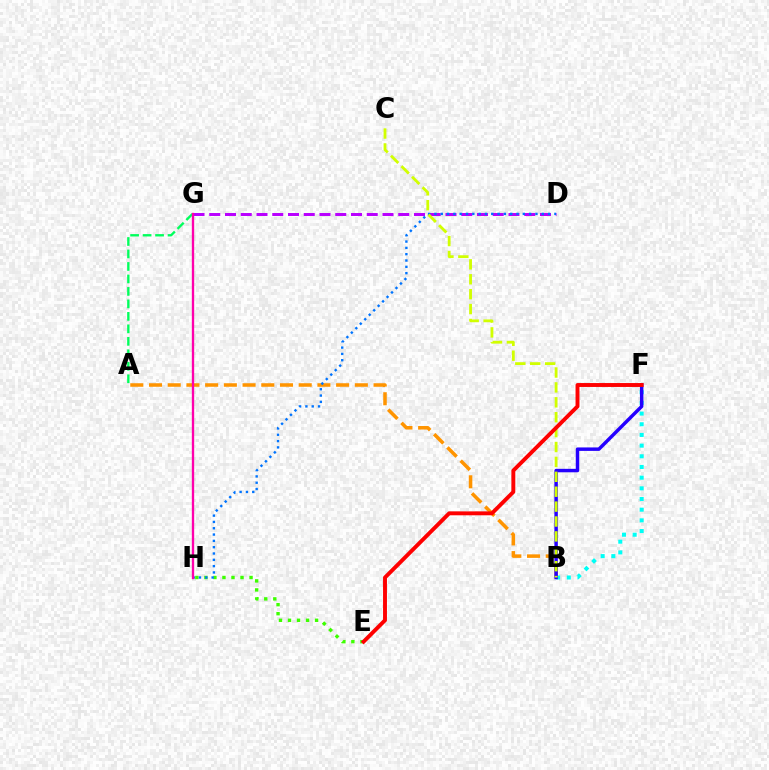{('A', 'B'): [{'color': '#ff9400', 'line_style': 'dashed', 'thickness': 2.54}], ('D', 'G'): [{'color': '#b900ff', 'line_style': 'dashed', 'thickness': 2.14}], ('B', 'F'): [{'color': '#00fff6', 'line_style': 'dotted', 'thickness': 2.9}, {'color': '#2500ff', 'line_style': 'solid', 'thickness': 2.49}], ('E', 'H'): [{'color': '#3dff00', 'line_style': 'dotted', 'thickness': 2.45}], ('D', 'H'): [{'color': '#0074ff', 'line_style': 'dotted', 'thickness': 1.72}], ('A', 'G'): [{'color': '#00ff5c', 'line_style': 'dashed', 'thickness': 1.7}], ('B', 'C'): [{'color': '#d1ff00', 'line_style': 'dashed', 'thickness': 2.02}], ('G', 'H'): [{'color': '#ff00ac', 'line_style': 'solid', 'thickness': 1.68}], ('E', 'F'): [{'color': '#ff0000', 'line_style': 'solid', 'thickness': 2.82}]}